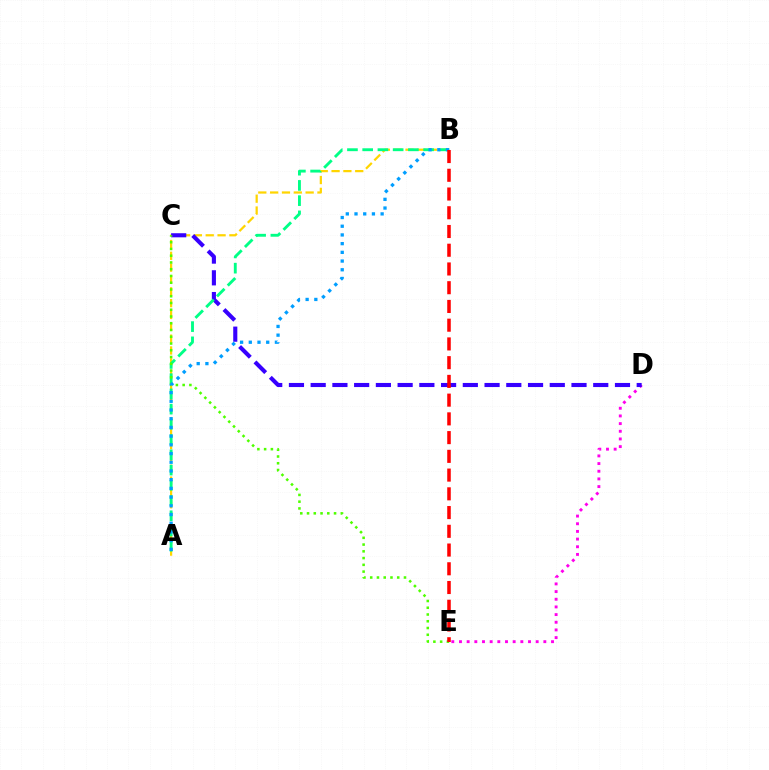{('D', 'E'): [{'color': '#ff00ed', 'line_style': 'dotted', 'thickness': 2.08}], ('A', 'B'): [{'color': '#ffd500', 'line_style': 'dashed', 'thickness': 1.61}, {'color': '#00ff86', 'line_style': 'dashed', 'thickness': 2.07}, {'color': '#009eff', 'line_style': 'dotted', 'thickness': 2.37}], ('C', 'D'): [{'color': '#3700ff', 'line_style': 'dashed', 'thickness': 2.95}], ('C', 'E'): [{'color': '#4fff00', 'line_style': 'dotted', 'thickness': 1.83}], ('B', 'E'): [{'color': '#ff0000', 'line_style': 'dashed', 'thickness': 2.55}]}